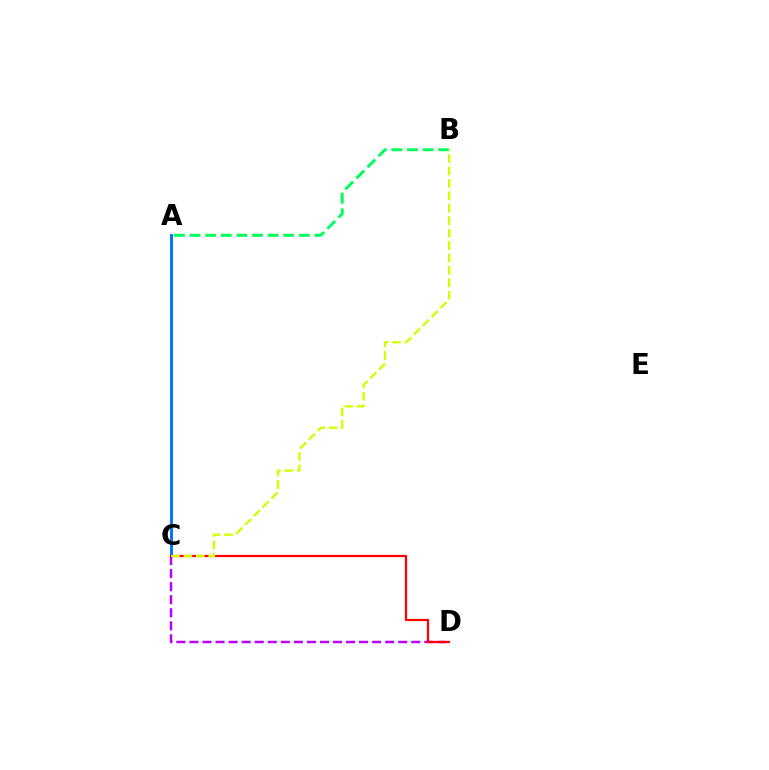{('A', 'B'): [{'color': '#00ff5c', 'line_style': 'dashed', 'thickness': 2.12}], ('A', 'C'): [{'color': '#0074ff', 'line_style': 'solid', 'thickness': 2.11}], ('C', 'D'): [{'color': '#b900ff', 'line_style': 'dashed', 'thickness': 1.77}, {'color': '#ff0000', 'line_style': 'solid', 'thickness': 1.61}], ('B', 'C'): [{'color': '#d1ff00', 'line_style': 'dashed', 'thickness': 1.69}]}